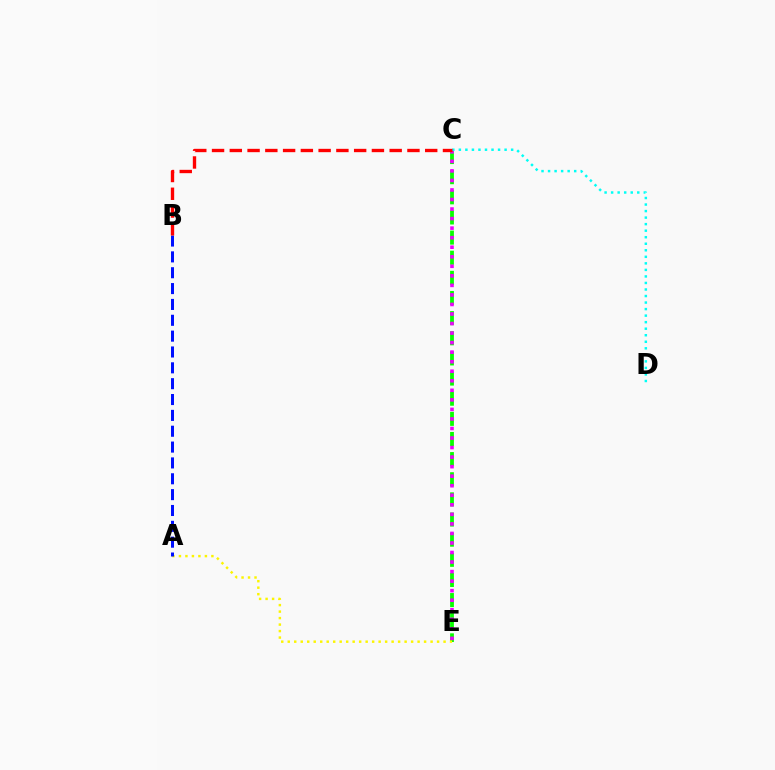{('C', 'E'): [{'color': '#08ff00', 'line_style': 'dashed', 'thickness': 2.74}, {'color': '#ee00ff', 'line_style': 'dotted', 'thickness': 2.59}], ('A', 'E'): [{'color': '#fcf500', 'line_style': 'dotted', 'thickness': 1.76}], ('A', 'B'): [{'color': '#0010ff', 'line_style': 'dashed', 'thickness': 2.15}], ('C', 'D'): [{'color': '#00fff6', 'line_style': 'dotted', 'thickness': 1.78}], ('B', 'C'): [{'color': '#ff0000', 'line_style': 'dashed', 'thickness': 2.41}]}